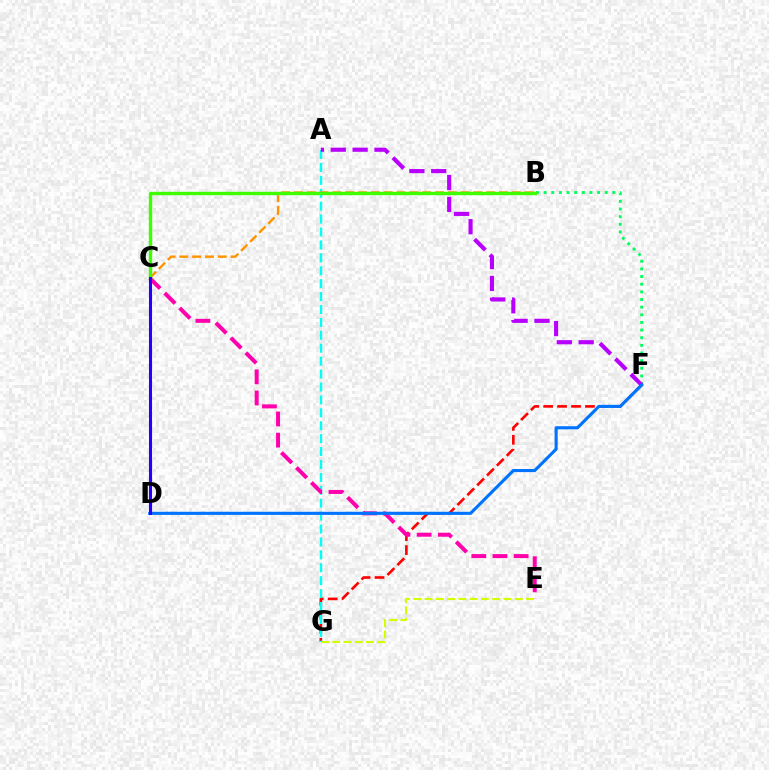{('F', 'G'): [{'color': '#ff0000', 'line_style': 'dashed', 'thickness': 1.89}], ('A', 'G'): [{'color': '#00fff6', 'line_style': 'dashed', 'thickness': 1.75}], ('C', 'E'): [{'color': '#ff00ac', 'line_style': 'dashed', 'thickness': 2.88}], ('B', 'F'): [{'color': '#00ff5c', 'line_style': 'dotted', 'thickness': 2.08}], ('B', 'C'): [{'color': '#ff9400', 'line_style': 'dashed', 'thickness': 1.74}, {'color': '#3dff00', 'line_style': 'solid', 'thickness': 2.43}], ('A', 'F'): [{'color': '#b900ff', 'line_style': 'dashed', 'thickness': 2.97}], ('D', 'F'): [{'color': '#0074ff', 'line_style': 'solid', 'thickness': 2.24}], ('C', 'D'): [{'color': '#2500ff', 'line_style': 'solid', 'thickness': 2.2}], ('E', 'G'): [{'color': '#d1ff00', 'line_style': 'dashed', 'thickness': 1.53}]}